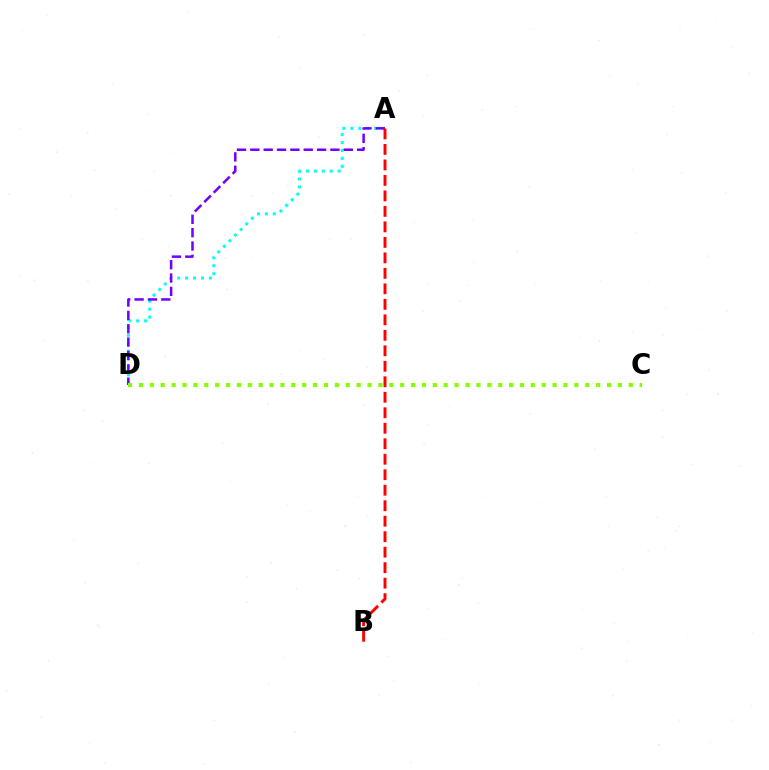{('A', 'D'): [{'color': '#00fff6', 'line_style': 'dotted', 'thickness': 2.15}, {'color': '#7200ff', 'line_style': 'dashed', 'thickness': 1.81}], ('A', 'B'): [{'color': '#ff0000', 'line_style': 'dashed', 'thickness': 2.1}], ('C', 'D'): [{'color': '#84ff00', 'line_style': 'dotted', 'thickness': 2.96}]}